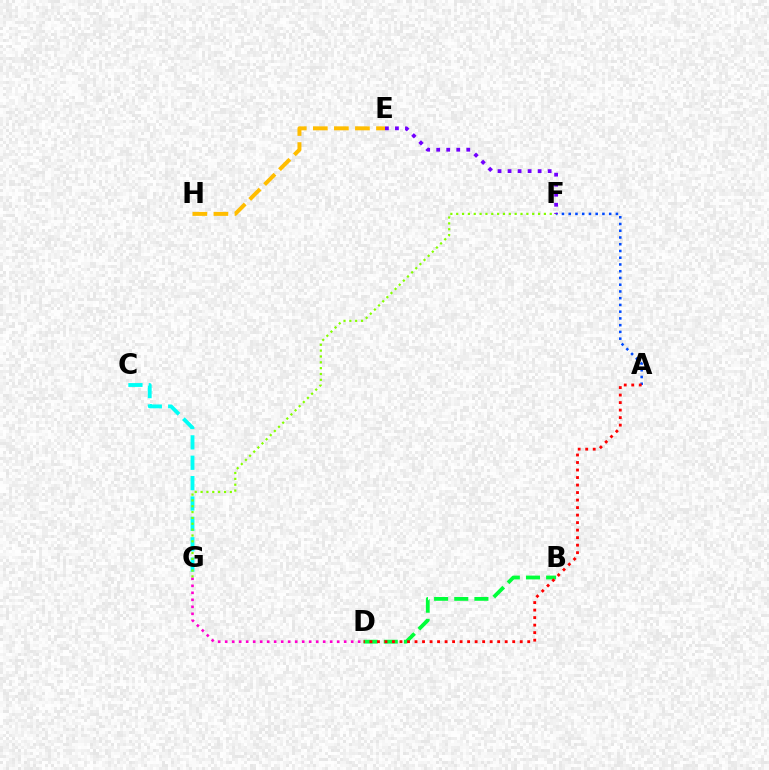{('E', 'H'): [{'color': '#ffbd00', 'line_style': 'dashed', 'thickness': 2.86}], ('C', 'G'): [{'color': '#00fff6', 'line_style': 'dashed', 'thickness': 2.77}], ('A', 'F'): [{'color': '#004bff', 'line_style': 'dotted', 'thickness': 1.83}], ('B', 'D'): [{'color': '#00ff39', 'line_style': 'dashed', 'thickness': 2.74}], ('D', 'G'): [{'color': '#ff00cf', 'line_style': 'dotted', 'thickness': 1.9}], ('A', 'D'): [{'color': '#ff0000', 'line_style': 'dotted', 'thickness': 2.04}], ('F', 'G'): [{'color': '#84ff00', 'line_style': 'dotted', 'thickness': 1.59}], ('E', 'F'): [{'color': '#7200ff', 'line_style': 'dotted', 'thickness': 2.72}]}